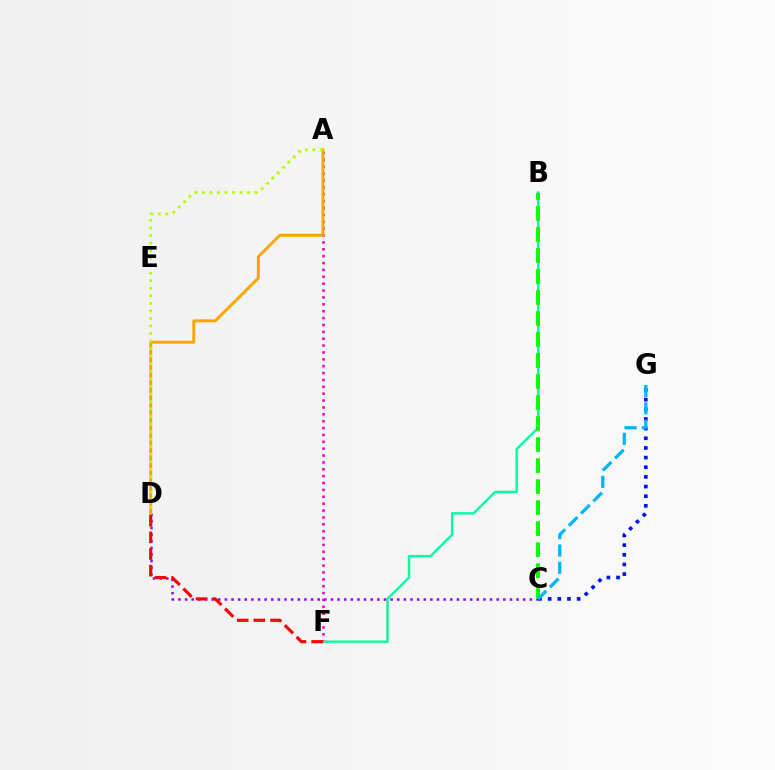{('A', 'F'): [{'color': '#ff00bd', 'line_style': 'dotted', 'thickness': 1.87}], ('B', 'F'): [{'color': '#00ff9d', 'line_style': 'solid', 'thickness': 1.71}], ('C', 'D'): [{'color': '#9b00ff', 'line_style': 'dotted', 'thickness': 1.8}], ('C', 'G'): [{'color': '#0010ff', 'line_style': 'dotted', 'thickness': 2.62}, {'color': '#00b5ff', 'line_style': 'dashed', 'thickness': 2.35}], ('B', 'C'): [{'color': '#08ff00', 'line_style': 'dashed', 'thickness': 2.85}], ('A', 'D'): [{'color': '#ffa500', 'line_style': 'solid', 'thickness': 2.11}, {'color': '#b3ff00', 'line_style': 'dotted', 'thickness': 2.05}], ('D', 'F'): [{'color': '#ff0000', 'line_style': 'dashed', 'thickness': 2.26}]}